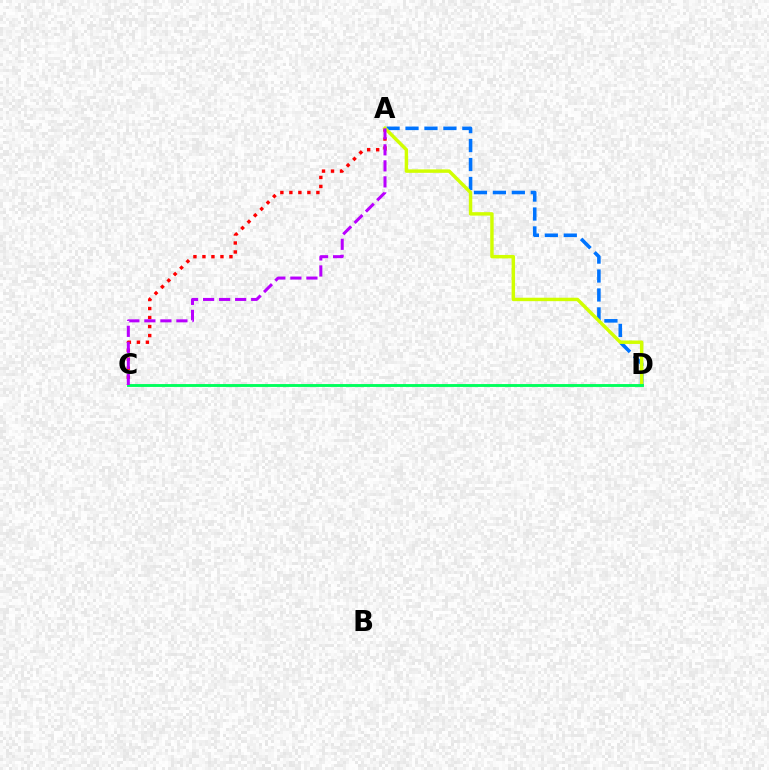{('A', 'C'): [{'color': '#ff0000', 'line_style': 'dotted', 'thickness': 2.45}, {'color': '#b900ff', 'line_style': 'dashed', 'thickness': 2.18}], ('A', 'D'): [{'color': '#0074ff', 'line_style': 'dashed', 'thickness': 2.57}, {'color': '#d1ff00', 'line_style': 'solid', 'thickness': 2.48}], ('C', 'D'): [{'color': '#00ff5c', 'line_style': 'solid', 'thickness': 2.07}]}